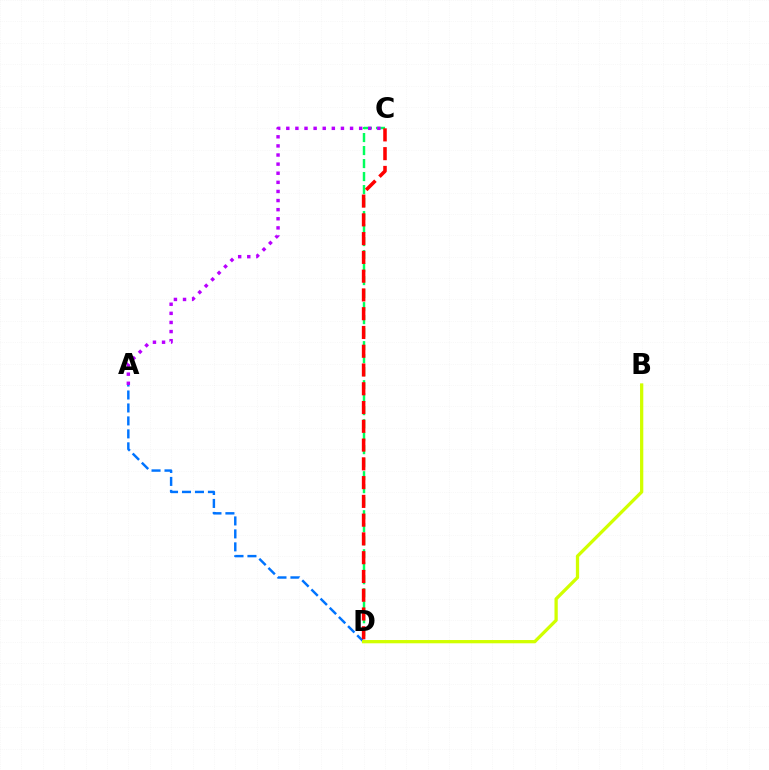{('C', 'D'): [{'color': '#00ff5c', 'line_style': 'dashed', 'thickness': 1.77}, {'color': '#ff0000', 'line_style': 'dashed', 'thickness': 2.55}], ('A', 'D'): [{'color': '#0074ff', 'line_style': 'dashed', 'thickness': 1.76}], ('B', 'D'): [{'color': '#d1ff00', 'line_style': 'solid', 'thickness': 2.35}], ('A', 'C'): [{'color': '#b900ff', 'line_style': 'dotted', 'thickness': 2.47}]}